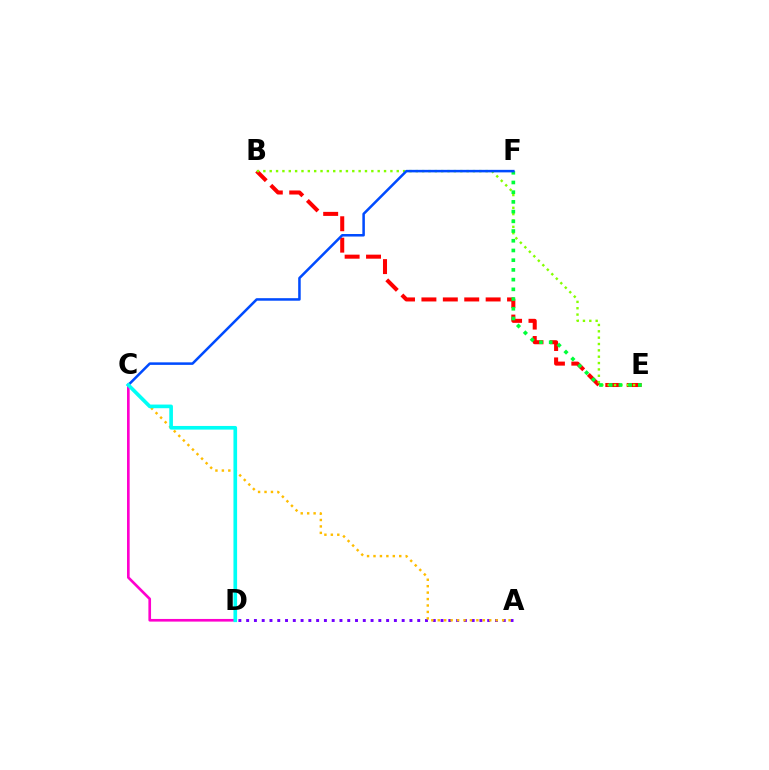{('A', 'D'): [{'color': '#7200ff', 'line_style': 'dotted', 'thickness': 2.11}], ('B', 'E'): [{'color': '#ff0000', 'line_style': 'dashed', 'thickness': 2.91}, {'color': '#84ff00', 'line_style': 'dotted', 'thickness': 1.73}], ('E', 'F'): [{'color': '#00ff39', 'line_style': 'dotted', 'thickness': 2.64}], ('A', 'C'): [{'color': '#ffbd00', 'line_style': 'dotted', 'thickness': 1.75}], ('C', 'F'): [{'color': '#004bff', 'line_style': 'solid', 'thickness': 1.82}], ('C', 'D'): [{'color': '#ff00cf', 'line_style': 'solid', 'thickness': 1.91}, {'color': '#00fff6', 'line_style': 'solid', 'thickness': 2.63}]}